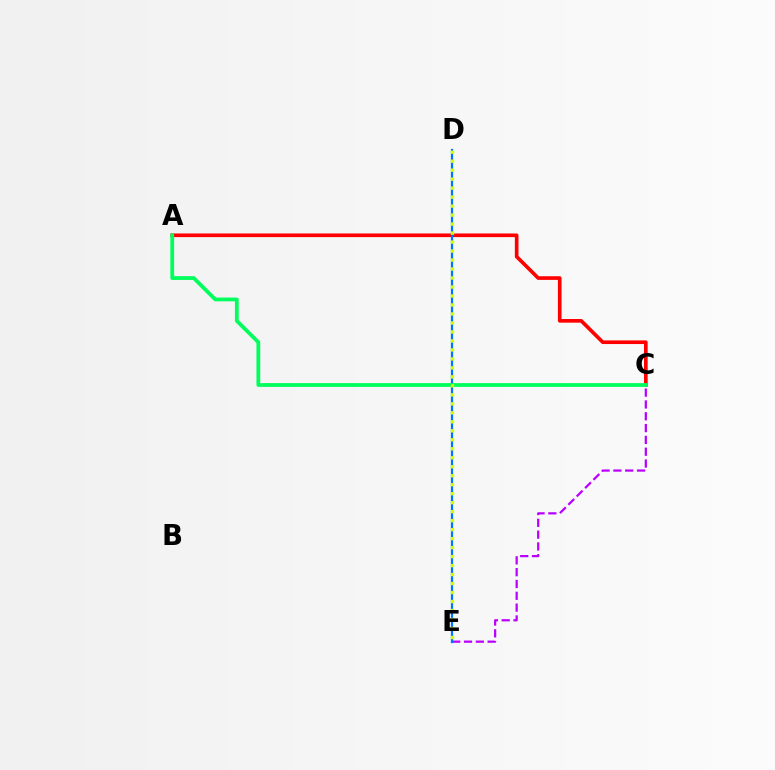{('C', 'E'): [{'color': '#b900ff', 'line_style': 'dashed', 'thickness': 1.6}], ('A', 'C'): [{'color': '#ff0000', 'line_style': 'solid', 'thickness': 2.63}, {'color': '#00ff5c', 'line_style': 'solid', 'thickness': 2.72}], ('D', 'E'): [{'color': '#0074ff', 'line_style': 'solid', 'thickness': 1.62}, {'color': '#d1ff00', 'line_style': 'dotted', 'thickness': 2.44}]}